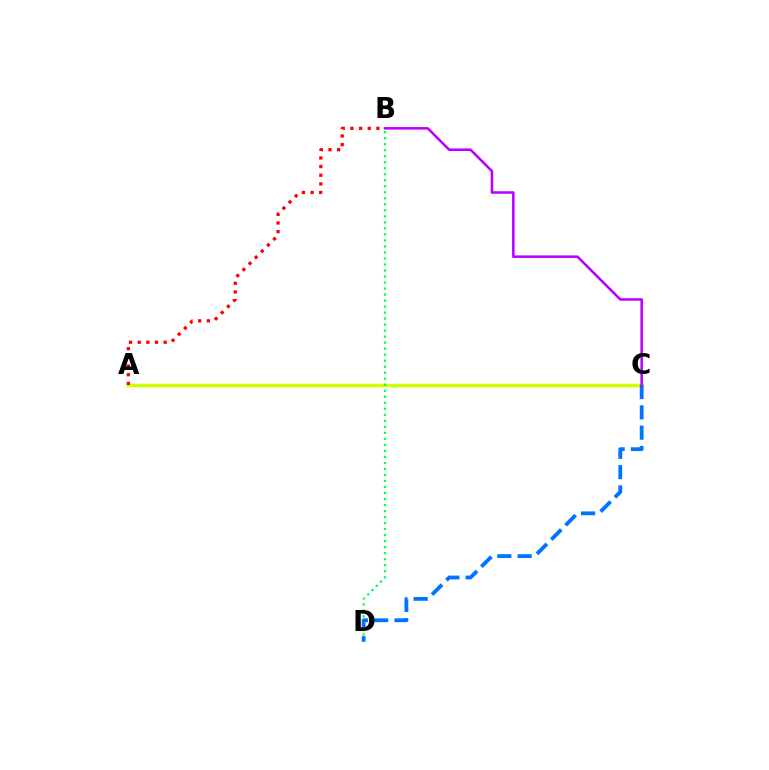{('A', 'C'): [{'color': '#d1ff00', 'line_style': 'solid', 'thickness': 2.51}], ('B', 'D'): [{'color': '#00ff5c', 'line_style': 'dotted', 'thickness': 1.63}], ('C', 'D'): [{'color': '#0074ff', 'line_style': 'dashed', 'thickness': 2.76}], ('B', 'C'): [{'color': '#b900ff', 'line_style': 'solid', 'thickness': 1.83}], ('A', 'B'): [{'color': '#ff0000', 'line_style': 'dotted', 'thickness': 2.35}]}